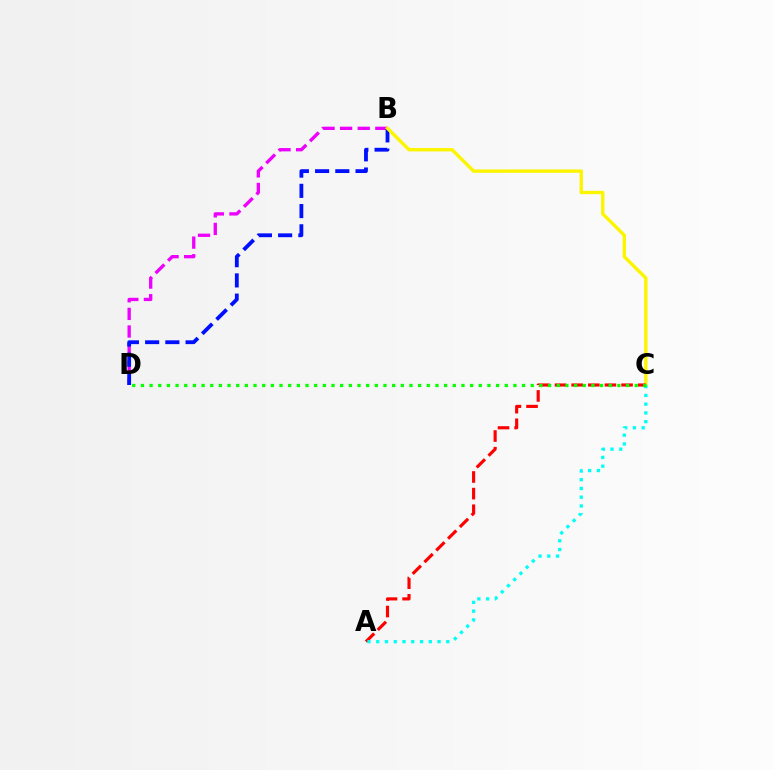{('B', 'D'): [{'color': '#ee00ff', 'line_style': 'dashed', 'thickness': 2.39}, {'color': '#0010ff', 'line_style': 'dashed', 'thickness': 2.75}], ('B', 'C'): [{'color': '#fcf500', 'line_style': 'solid', 'thickness': 2.43}], ('A', 'C'): [{'color': '#ff0000', 'line_style': 'dashed', 'thickness': 2.26}, {'color': '#00fff6', 'line_style': 'dotted', 'thickness': 2.38}], ('C', 'D'): [{'color': '#08ff00', 'line_style': 'dotted', 'thickness': 2.35}]}